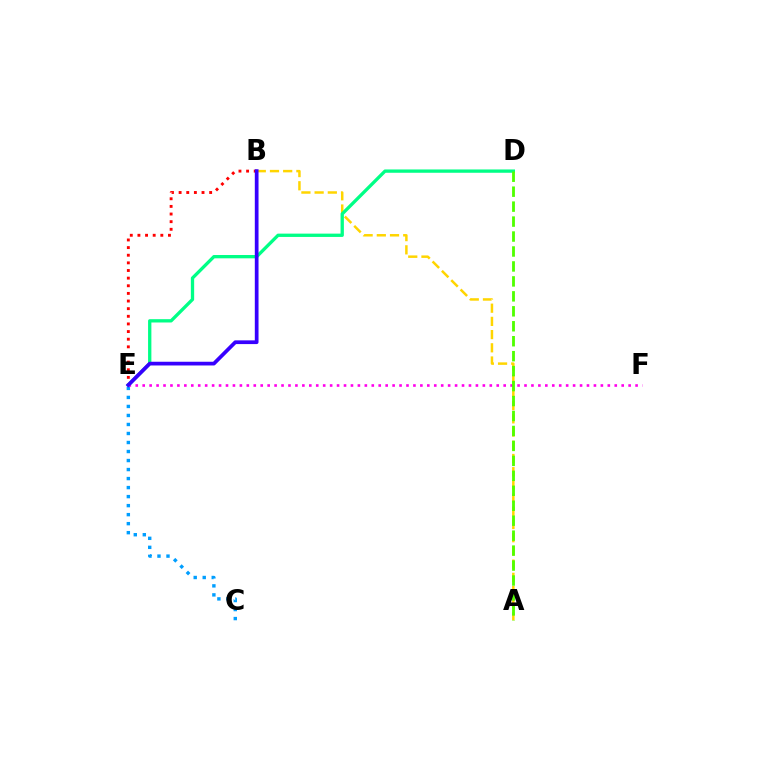{('A', 'B'): [{'color': '#ffd500', 'line_style': 'dashed', 'thickness': 1.79}], ('B', 'E'): [{'color': '#ff0000', 'line_style': 'dotted', 'thickness': 2.07}, {'color': '#3700ff', 'line_style': 'solid', 'thickness': 2.68}], ('D', 'E'): [{'color': '#00ff86', 'line_style': 'solid', 'thickness': 2.38}], ('C', 'E'): [{'color': '#009eff', 'line_style': 'dotted', 'thickness': 2.45}], ('E', 'F'): [{'color': '#ff00ed', 'line_style': 'dotted', 'thickness': 1.89}], ('A', 'D'): [{'color': '#4fff00', 'line_style': 'dashed', 'thickness': 2.03}]}